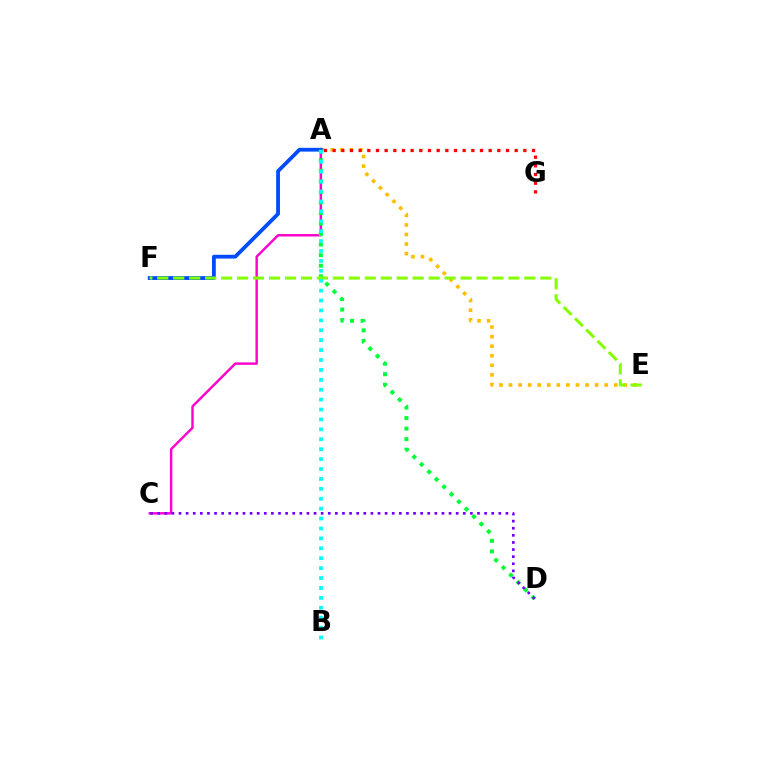{('A', 'E'): [{'color': '#ffbd00', 'line_style': 'dotted', 'thickness': 2.6}], ('A', 'C'): [{'color': '#ff00cf', 'line_style': 'solid', 'thickness': 1.76}], ('A', 'G'): [{'color': '#ff0000', 'line_style': 'dotted', 'thickness': 2.36}], ('A', 'F'): [{'color': '#004bff', 'line_style': 'solid', 'thickness': 2.72}], ('A', 'D'): [{'color': '#00ff39', 'line_style': 'dotted', 'thickness': 2.86}], ('E', 'F'): [{'color': '#84ff00', 'line_style': 'dashed', 'thickness': 2.17}], ('C', 'D'): [{'color': '#7200ff', 'line_style': 'dotted', 'thickness': 1.93}], ('A', 'B'): [{'color': '#00fff6', 'line_style': 'dotted', 'thickness': 2.69}]}